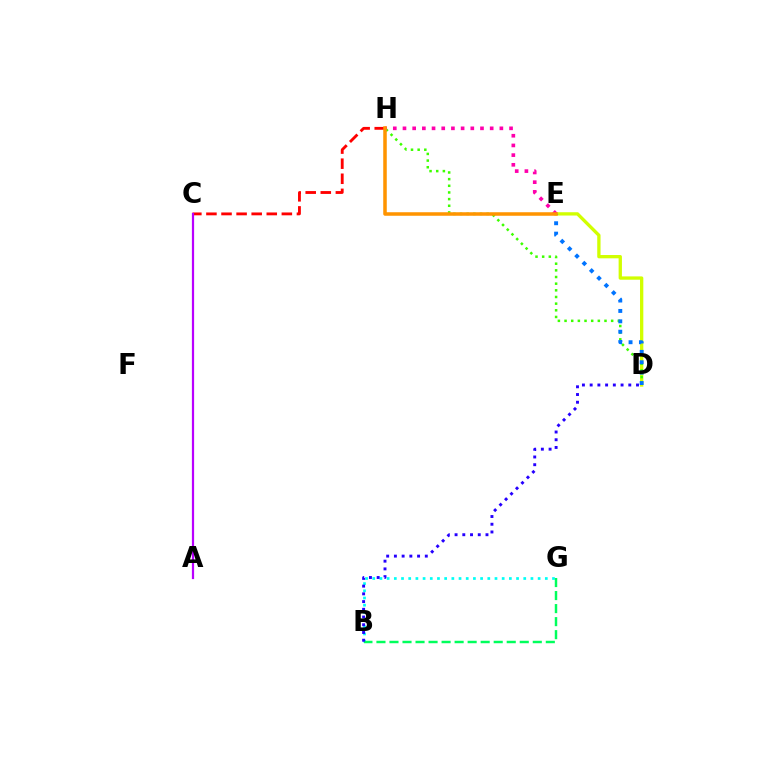{('D', 'E'): [{'color': '#d1ff00', 'line_style': 'solid', 'thickness': 2.38}, {'color': '#0074ff', 'line_style': 'dotted', 'thickness': 2.82}], ('B', 'G'): [{'color': '#00fff6', 'line_style': 'dotted', 'thickness': 1.95}, {'color': '#00ff5c', 'line_style': 'dashed', 'thickness': 1.77}], ('D', 'H'): [{'color': '#3dff00', 'line_style': 'dotted', 'thickness': 1.81}], ('E', 'H'): [{'color': '#ff00ac', 'line_style': 'dotted', 'thickness': 2.63}, {'color': '#ff9400', 'line_style': 'solid', 'thickness': 2.54}], ('C', 'H'): [{'color': '#ff0000', 'line_style': 'dashed', 'thickness': 2.05}], ('B', 'D'): [{'color': '#2500ff', 'line_style': 'dotted', 'thickness': 2.1}], ('A', 'C'): [{'color': '#b900ff', 'line_style': 'solid', 'thickness': 1.6}]}